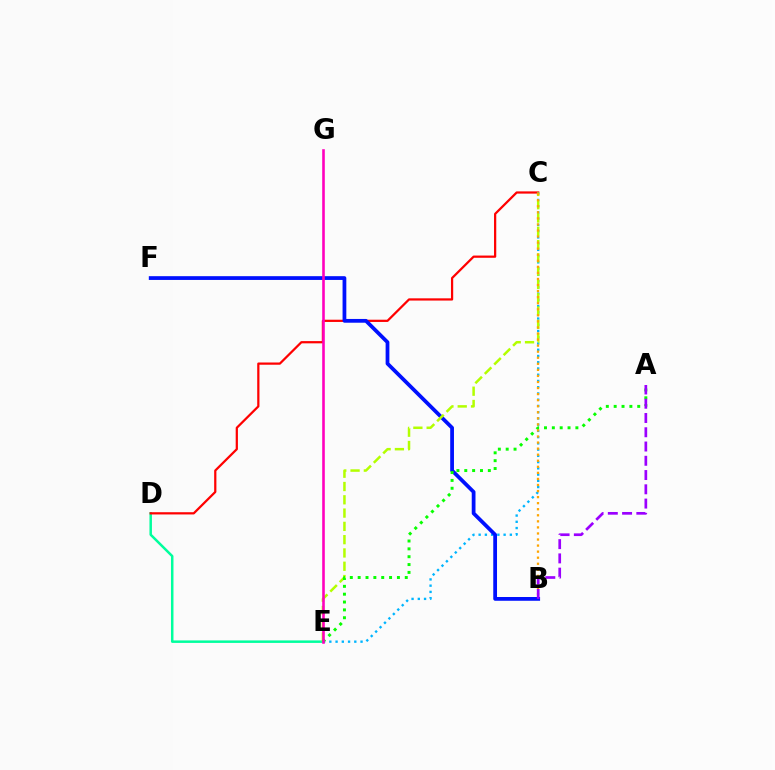{('D', 'E'): [{'color': '#00ff9d', 'line_style': 'solid', 'thickness': 1.79}], ('C', 'D'): [{'color': '#ff0000', 'line_style': 'solid', 'thickness': 1.61}], ('C', 'E'): [{'color': '#00b5ff', 'line_style': 'dotted', 'thickness': 1.7}, {'color': '#b3ff00', 'line_style': 'dashed', 'thickness': 1.81}], ('B', 'F'): [{'color': '#0010ff', 'line_style': 'solid', 'thickness': 2.71}], ('A', 'E'): [{'color': '#08ff00', 'line_style': 'dotted', 'thickness': 2.13}], ('B', 'C'): [{'color': '#ffa500', 'line_style': 'dotted', 'thickness': 1.65}], ('E', 'G'): [{'color': '#ff00bd', 'line_style': 'solid', 'thickness': 1.87}], ('A', 'B'): [{'color': '#9b00ff', 'line_style': 'dashed', 'thickness': 1.94}]}